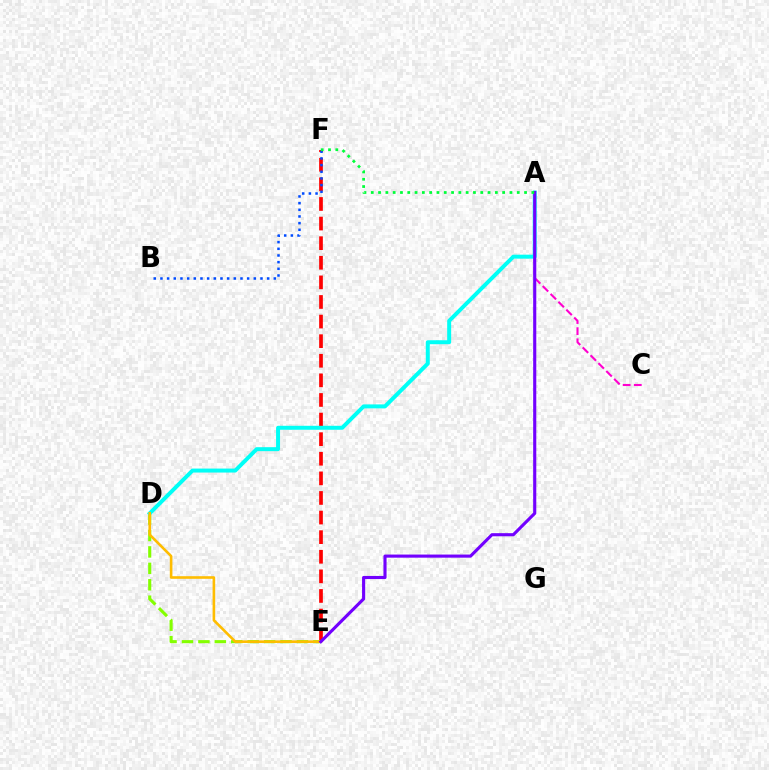{('A', 'C'): [{'color': '#ff00cf', 'line_style': 'dashed', 'thickness': 1.51}], ('E', 'F'): [{'color': '#ff0000', 'line_style': 'dashed', 'thickness': 2.66}], ('D', 'E'): [{'color': '#84ff00', 'line_style': 'dashed', 'thickness': 2.23}, {'color': '#ffbd00', 'line_style': 'solid', 'thickness': 1.88}], ('A', 'D'): [{'color': '#00fff6', 'line_style': 'solid', 'thickness': 2.86}], ('A', 'E'): [{'color': '#7200ff', 'line_style': 'solid', 'thickness': 2.24}], ('B', 'F'): [{'color': '#004bff', 'line_style': 'dotted', 'thickness': 1.81}], ('A', 'F'): [{'color': '#00ff39', 'line_style': 'dotted', 'thickness': 1.98}]}